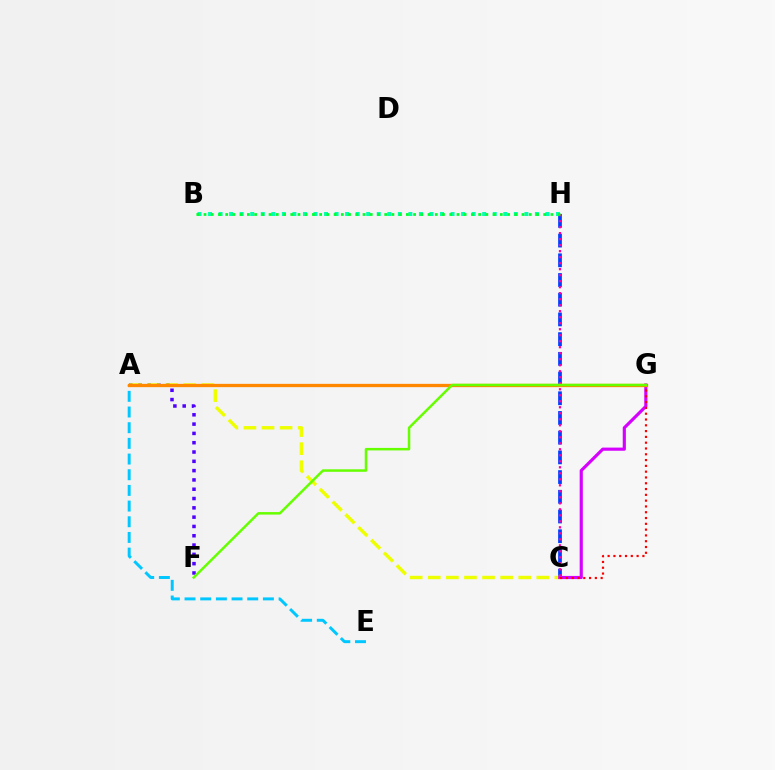{('A', 'F'): [{'color': '#4f00ff', 'line_style': 'dotted', 'thickness': 2.53}], ('C', 'H'): [{'color': '#003fff', 'line_style': 'dashed', 'thickness': 2.68}, {'color': '#ff00a0', 'line_style': 'dotted', 'thickness': 1.63}], ('B', 'H'): [{'color': '#00ffaf', 'line_style': 'dotted', 'thickness': 2.86}, {'color': '#00ff27', 'line_style': 'dotted', 'thickness': 1.96}], ('A', 'C'): [{'color': '#eeff00', 'line_style': 'dashed', 'thickness': 2.46}], ('A', 'E'): [{'color': '#00c7ff', 'line_style': 'dashed', 'thickness': 2.13}], ('C', 'G'): [{'color': '#d600ff', 'line_style': 'solid', 'thickness': 2.27}, {'color': '#ff0000', 'line_style': 'dotted', 'thickness': 1.57}], ('A', 'G'): [{'color': '#ff8800', 'line_style': 'solid', 'thickness': 2.37}], ('F', 'G'): [{'color': '#66ff00', 'line_style': 'solid', 'thickness': 1.8}]}